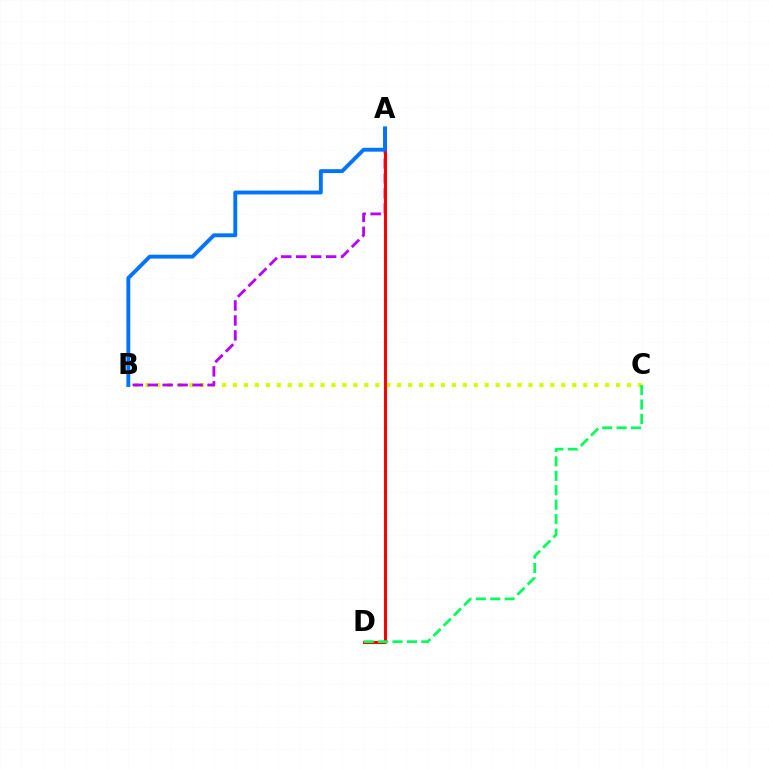{('B', 'C'): [{'color': '#d1ff00', 'line_style': 'dotted', 'thickness': 2.97}], ('A', 'B'): [{'color': '#b900ff', 'line_style': 'dashed', 'thickness': 2.03}, {'color': '#0074ff', 'line_style': 'solid', 'thickness': 2.79}], ('A', 'D'): [{'color': '#ff0000', 'line_style': 'solid', 'thickness': 2.22}], ('C', 'D'): [{'color': '#00ff5c', 'line_style': 'dashed', 'thickness': 1.96}]}